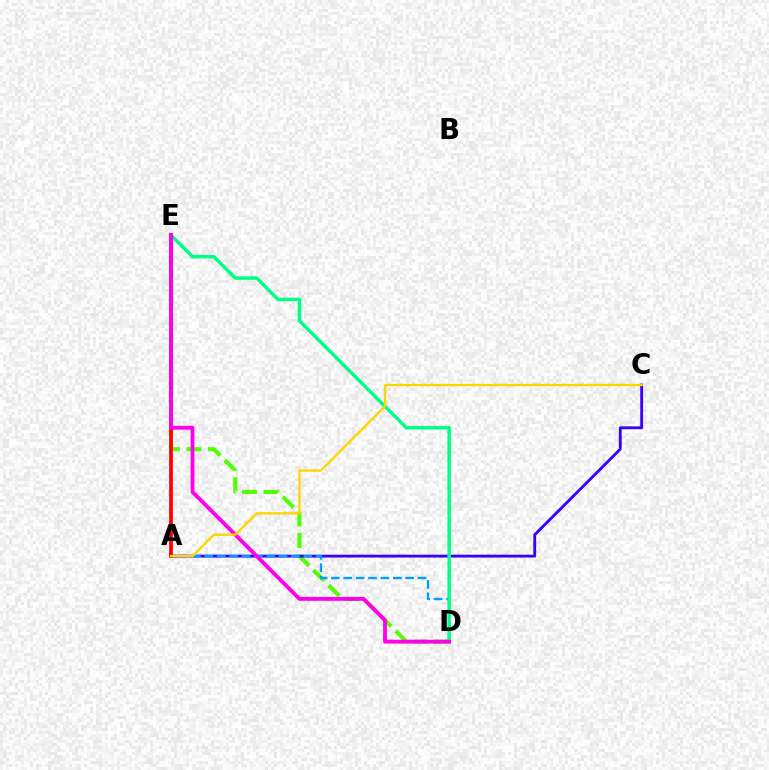{('D', 'E'): [{'color': '#4fff00', 'line_style': 'dashed', 'thickness': 2.92}, {'color': '#00ff86', 'line_style': 'solid', 'thickness': 2.49}, {'color': '#ff00ed', 'line_style': 'solid', 'thickness': 2.76}], ('A', 'C'): [{'color': '#3700ff', 'line_style': 'solid', 'thickness': 2.05}, {'color': '#ffd500', 'line_style': 'solid', 'thickness': 1.68}], ('A', 'D'): [{'color': '#009eff', 'line_style': 'dashed', 'thickness': 1.68}], ('A', 'E'): [{'color': '#ff0000', 'line_style': 'solid', 'thickness': 2.68}]}